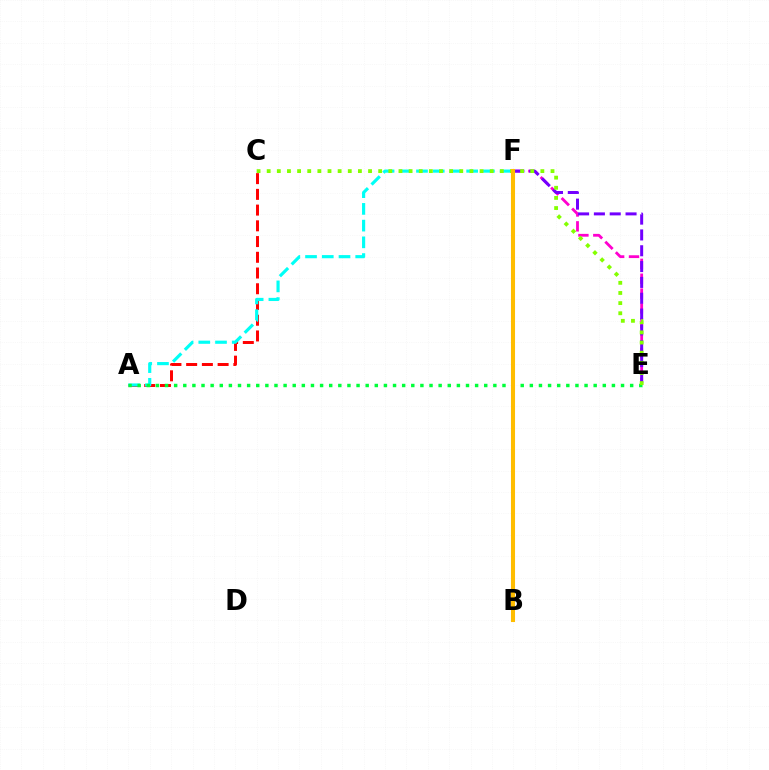{('A', 'C'): [{'color': '#ff0000', 'line_style': 'dashed', 'thickness': 2.14}], ('B', 'F'): [{'color': '#004bff', 'line_style': 'dashed', 'thickness': 1.81}, {'color': '#ffbd00', 'line_style': 'solid', 'thickness': 2.93}], ('E', 'F'): [{'color': '#ff00cf', 'line_style': 'dashed', 'thickness': 2.02}, {'color': '#7200ff', 'line_style': 'dashed', 'thickness': 2.15}], ('A', 'F'): [{'color': '#00fff6', 'line_style': 'dashed', 'thickness': 2.27}], ('A', 'E'): [{'color': '#00ff39', 'line_style': 'dotted', 'thickness': 2.48}], ('C', 'E'): [{'color': '#84ff00', 'line_style': 'dotted', 'thickness': 2.75}]}